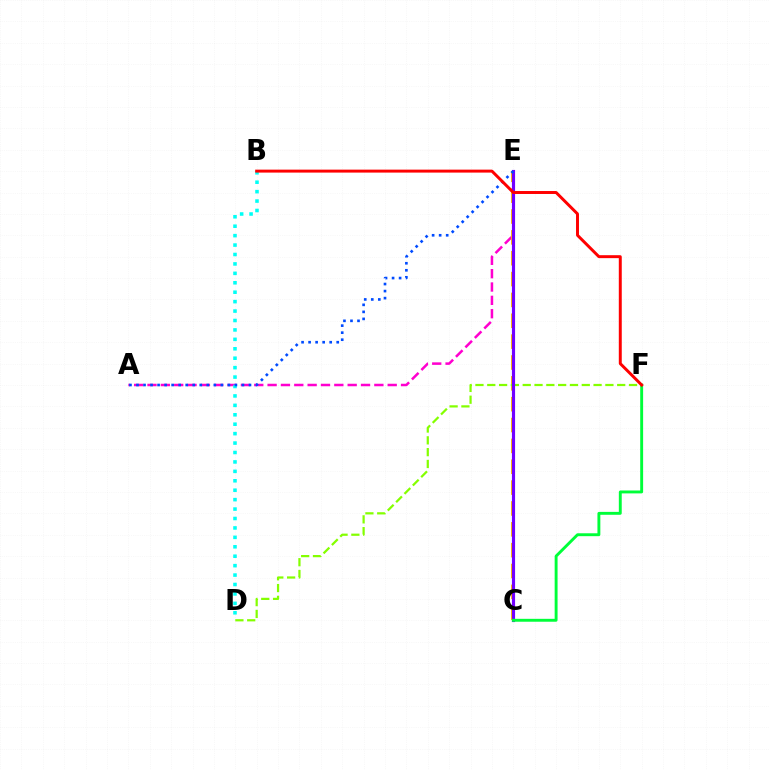{('A', 'E'): [{'color': '#ff00cf', 'line_style': 'dashed', 'thickness': 1.81}, {'color': '#004bff', 'line_style': 'dotted', 'thickness': 1.91}], ('C', 'E'): [{'color': '#ffbd00', 'line_style': 'dashed', 'thickness': 2.83}, {'color': '#7200ff', 'line_style': 'solid', 'thickness': 2.26}], ('D', 'F'): [{'color': '#84ff00', 'line_style': 'dashed', 'thickness': 1.6}], ('B', 'D'): [{'color': '#00fff6', 'line_style': 'dotted', 'thickness': 2.56}], ('C', 'F'): [{'color': '#00ff39', 'line_style': 'solid', 'thickness': 2.09}], ('B', 'F'): [{'color': '#ff0000', 'line_style': 'solid', 'thickness': 2.13}]}